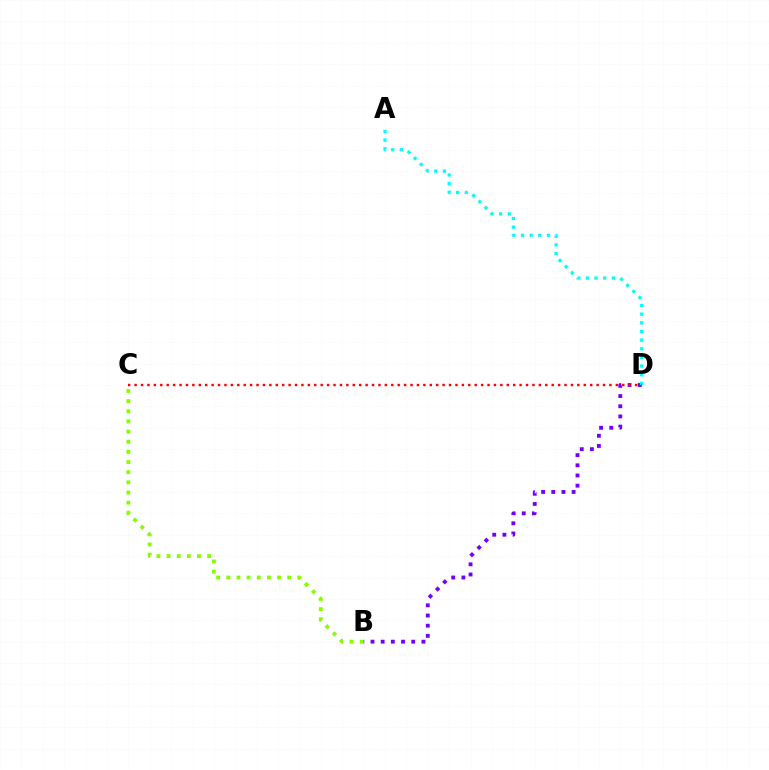{('B', 'C'): [{'color': '#84ff00', 'line_style': 'dotted', 'thickness': 2.76}], ('B', 'D'): [{'color': '#7200ff', 'line_style': 'dotted', 'thickness': 2.77}], ('A', 'D'): [{'color': '#00fff6', 'line_style': 'dotted', 'thickness': 2.35}], ('C', 'D'): [{'color': '#ff0000', 'line_style': 'dotted', 'thickness': 1.74}]}